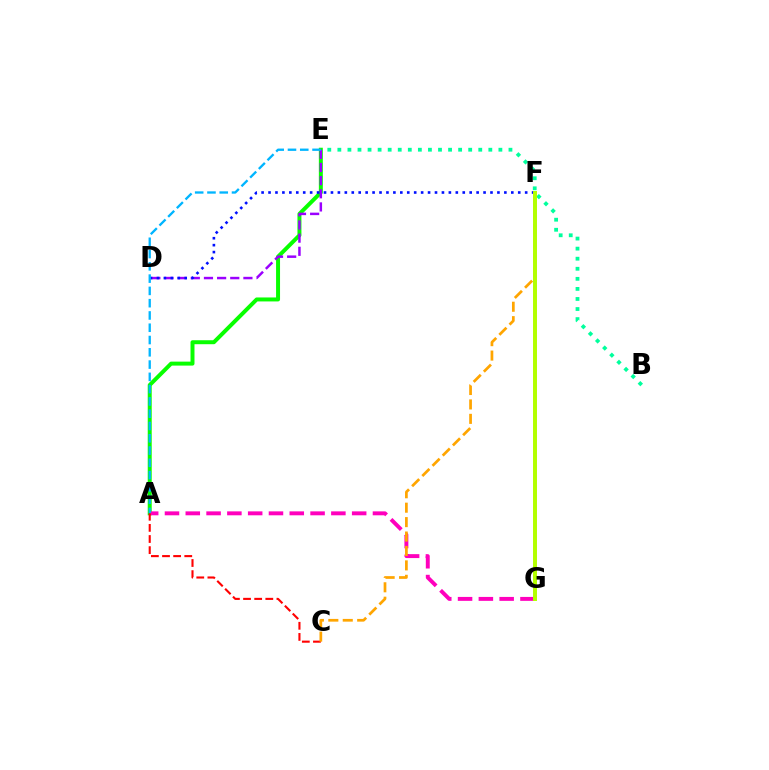{('B', 'E'): [{'color': '#00ff9d', 'line_style': 'dotted', 'thickness': 2.73}], ('A', 'E'): [{'color': '#08ff00', 'line_style': 'solid', 'thickness': 2.86}, {'color': '#00b5ff', 'line_style': 'dashed', 'thickness': 1.67}], ('D', 'E'): [{'color': '#9b00ff', 'line_style': 'dashed', 'thickness': 1.79}], ('D', 'F'): [{'color': '#0010ff', 'line_style': 'dotted', 'thickness': 1.88}], ('A', 'G'): [{'color': '#ff00bd', 'line_style': 'dashed', 'thickness': 2.83}], ('A', 'C'): [{'color': '#ff0000', 'line_style': 'dashed', 'thickness': 1.51}], ('C', 'F'): [{'color': '#ffa500', 'line_style': 'dashed', 'thickness': 1.96}], ('F', 'G'): [{'color': '#b3ff00', 'line_style': 'solid', 'thickness': 2.85}]}